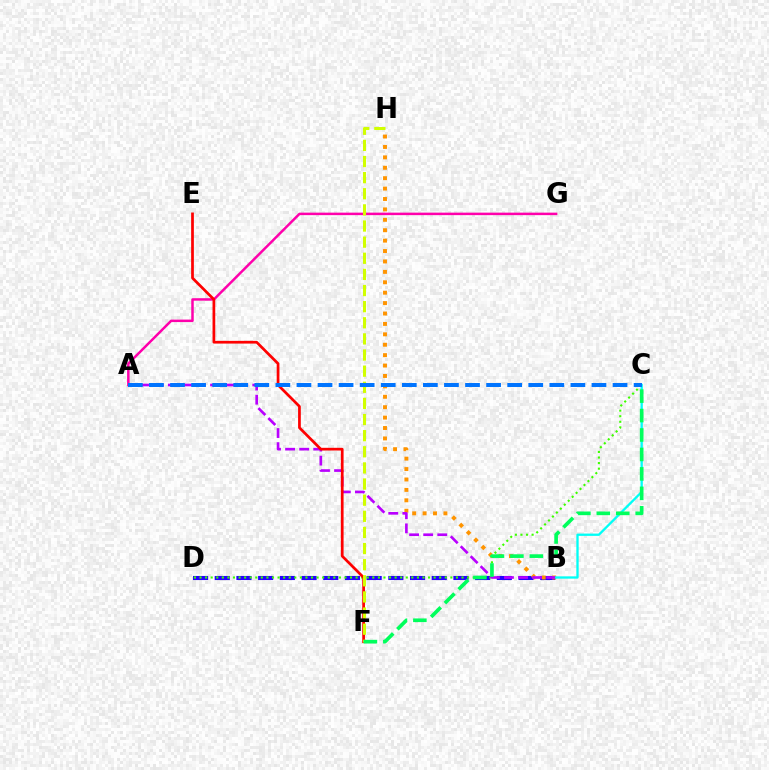{('B', 'D'): [{'color': '#2500ff', 'line_style': 'dashed', 'thickness': 2.95}], ('A', 'G'): [{'color': '#ff00ac', 'line_style': 'solid', 'thickness': 1.8}], ('C', 'D'): [{'color': '#3dff00', 'line_style': 'dotted', 'thickness': 1.51}], ('B', 'H'): [{'color': '#ff9400', 'line_style': 'dotted', 'thickness': 2.83}], ('A', 'B'): [{'color': '#b900ff', 'line_style': 'dashed', 'thickness': 1.91}], ('B', 'C'): [{'color': '#00fff6', 'line_style': 'solid', 'thickness': 1.66}], ('E', 'F'): [{'color': '#ff0000', 'line_style': 'solid', 'thickness': 1.95}], ('F', 'H'): [{'color': '#d1ff00', 'line_style': 'dashed', 'thickness': 2.19}], ('A', 'C'): [{'color': '#0074ff', 'line_style': 'dashed', 'thickness': 2.86}], ('C', 'F'): [{'color': '#00ff5c', 'line_style': 'dashed', 'thickness': 2.64}]}